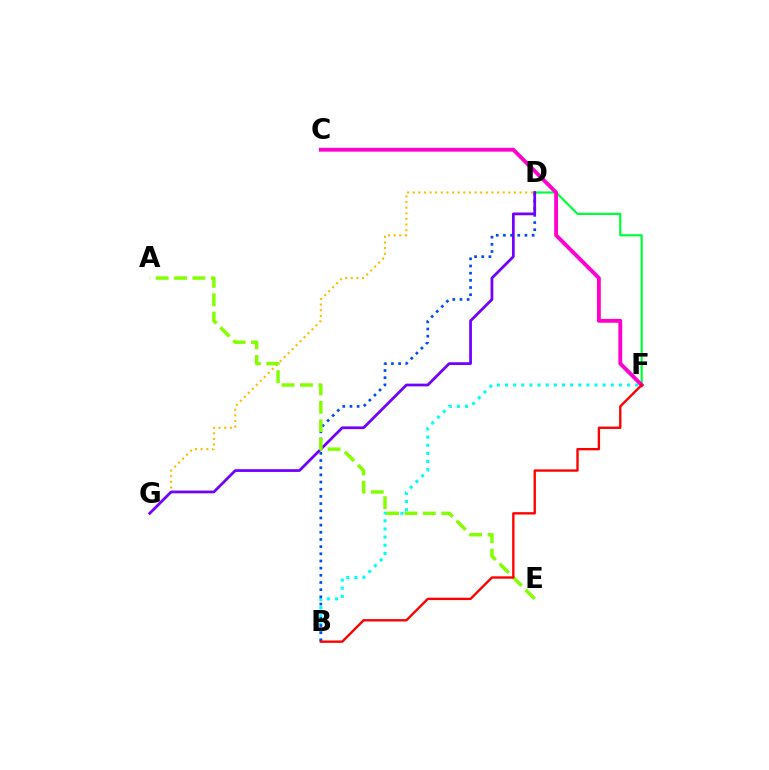{('D', 'F'): [{'color': '#00ff39', 'line_style': 'solid', 'thickness': 1.58}], ('B', 'F'): [{'color': '#00fff6', 'line_style': 'dotted', 'thickness': 2.21}, {'color': '#ff0000', 'line_style': 'solid', 'thickness': 1.7}], ('D', 'G'): [{'color': '#ffbd00', 'line_style': 'dotted', 'thickness': 1.53}, {'color': '#7200ff', 'line_style': 'solid', 'thickness': 1.98}], ('C', 'F'): [{'color': '#ff00cf', 'line_style': 'solid', 'thickness': 2.77}], ('B', 'D'): [{'color': '#004bff', 'line_style': 'dotted', 'thickness': 1.95}], ('A', 'E'): [{'color': '#84ff00', 'line_style': 'dashed', 'thickness': 2.49}]}